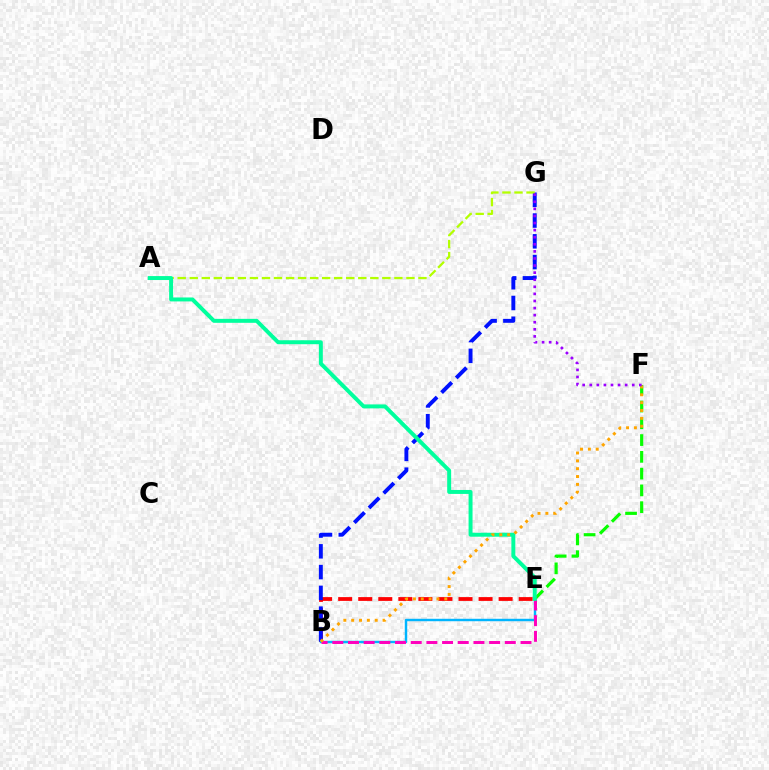{('B', 'E'): [{'color': '#ff0000', 'line_style': 'dashed', 'thickness': 2.72}, {'color': '#00b5ff', 'line_style': 'solid', 'thickness': 1.76}, {'color': '#ff00bd', 'line_style': 'dashed', 'thickness': 2.13}], ('B', 'G'): [{'color': '#0010ff', 'line_style': 'dashed', 'thickness': 2.82}], ('E', 'F'): [{'color': '#08ff00', 'line_style': 'dashed', 'thickness': 2.28}], ('A', 'G'): [{'color': '#b3ff00', 'line_style': 'dashed', 'thickness': 1.64}], ('A', 'E'): [{'color': '#00ff9d', 'line_style': 'solid', 'thickness': 2.85}], ('B', 'F'): [{'color': '#ffa500', 'line_style': 'dotted', 'thickness': 2.13}], ('F', 'G'): [{'color': '#9b00ff', 'line_style': 'dotted', 'thickness': 1.92}]}